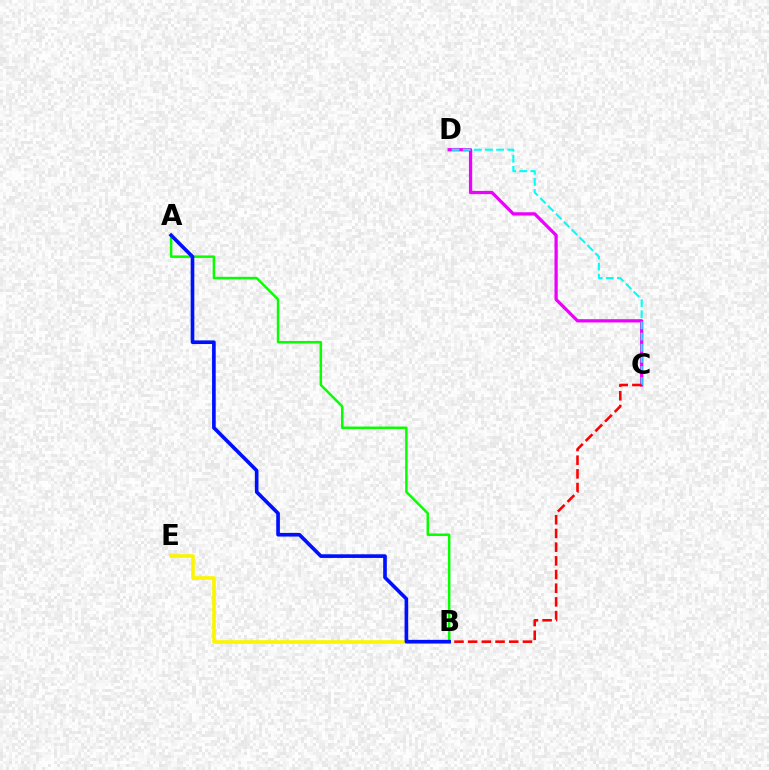{('C', 'D'): [{'color': '#ee00ff', 'line_style': 'solid', 'thickness': 2.35}, {'color': '#00fff6', 'line_style': 'dashed', 'thickness': 1.51}], ('B', 'C'): [{'color': '#ff0000', 'line_style': 'dashed', 'thickness': 1.86}], ('A', 'B'): [{'color': '#08ff00', 'line_style': 'solid', 'thickness': 1.79}, {'color': '#0010ff', 'line_style': 'solid', 'thickness': 2.63}], ('B', 'E'): [{'color': '#fcf500', 'line_style': 'solid', 'thickness': 2.6}]}